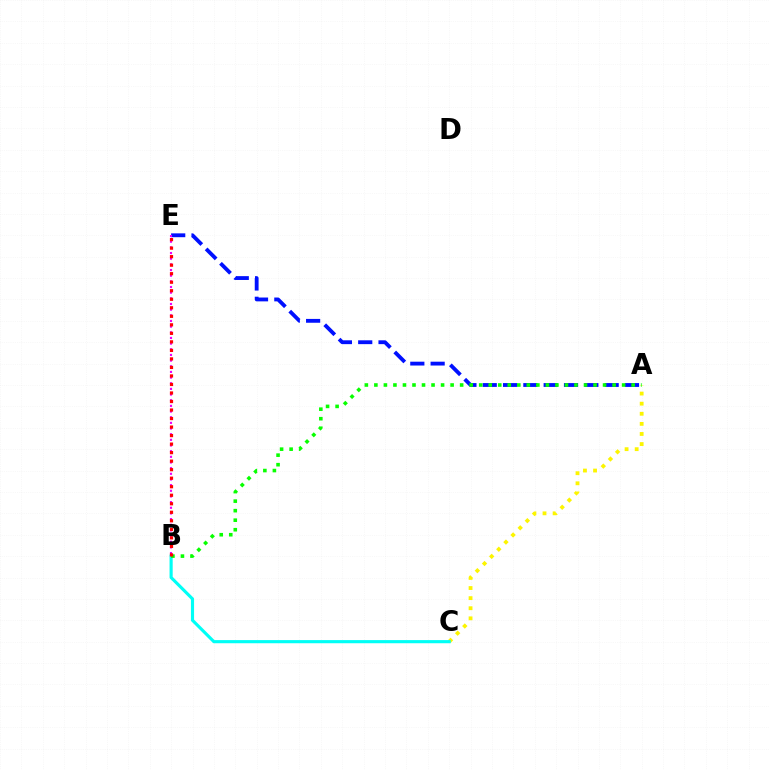{('A', 'E'): [{'color': '#0010ff', 'line_style': 'dashed', 'thickness': 2.76}], ('A', 'C'): [{'color': '#fcf500', 'line_style': 'dotted', 'thickness': 2.74}], ('B', 'C'): [{'color': '#00fff6', 'line_style': 'solid', 'thickness': 2.26}], ('B', 'E'): [{'color': '#ee00ff', 'line_style': 'dotted', 'thickness': 1.54}, {'color': '#ff0000', 'line_style': 'dotted', 'thickness': 2.32}], ('A', 'B'): [{'color': '#08ff00', 'line_style': 'dotted', 'thickness': 2.59}]}